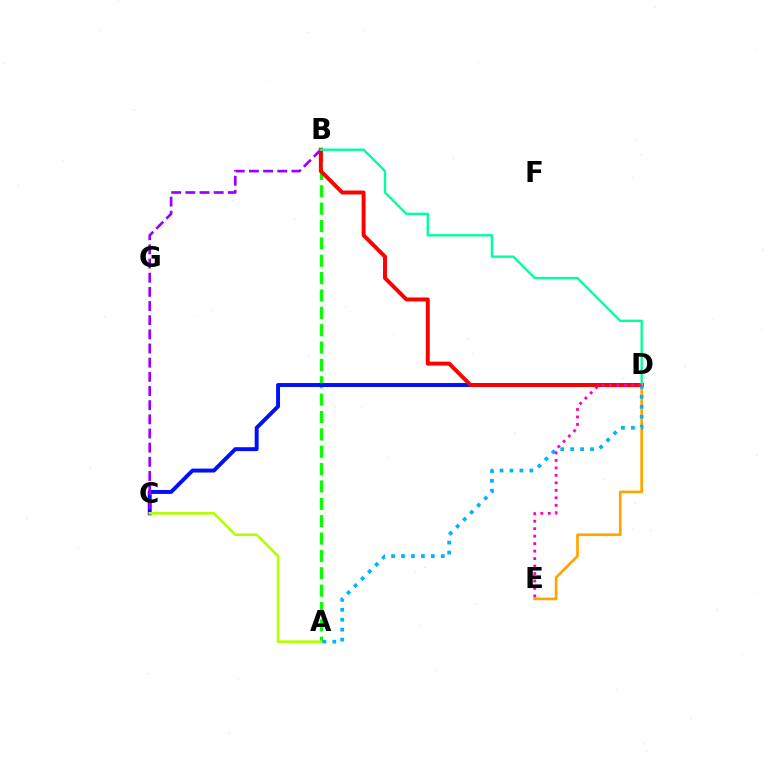{('A', 'B'): [{'color': '#08ff00', 'line_style': 'dashed', 'thickness': 2.36}], ('C', 'D'): [{'color': '#0010ff', 'line_style': 'solid', 'thickness': 2.83}], ('A', 'C'): [{'color': '#b3ff00', 'line_style': 'solid', 'thickness': 1.9}], ('B', 'C'): [{'color': '#9b00ff', 'line_style': 'dashed', 'thickness': 1.92}], ('B', 'D'): [{'color': '#ff0000', 'line_style': 'solid', 'thickness': 2.85}, {'color': '#00ff9d', 'line_style': 'solid', 'thickness': 1.71}], ('D', 'E'): [{'color': '#ffa500', 'line_style': 'solid', 'thickness': 1.93}, {'color': '#ff00bd', 'line_style': 'dotted', 'thickness': 2.03}], ('A', 'D'): [{'color': '#00b5ff', 'line_style': 'dotted', 'thickness': 2.7}]}